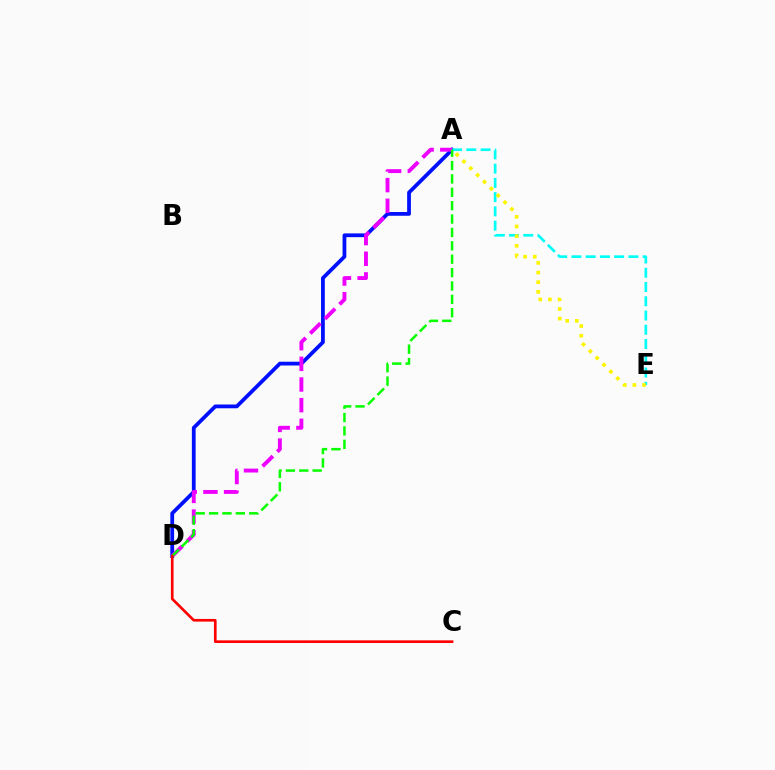{('A', 'D'): [{'color': '#0010ff', 'line_style': 'solid', 'thickness': 2.72}, {'color': '#ee00ff', 'line_style': 'dashed', 'thickness': 2.81}, {'color': '#08ff00', 'line_style': 'dashed', 'thickness': 1.82}], ('A', 'E'): [{'color': '#00fff6', 'line_style': 'dashed', 'thickness': 1.94}, {'color': '#fcf500', 'line_style': 'dotted', 'thickness': 2.62}], ('C', 'D'): [{'color': '#ff0000', 'line_style': 'solid', 'thickness': 1.91}]}